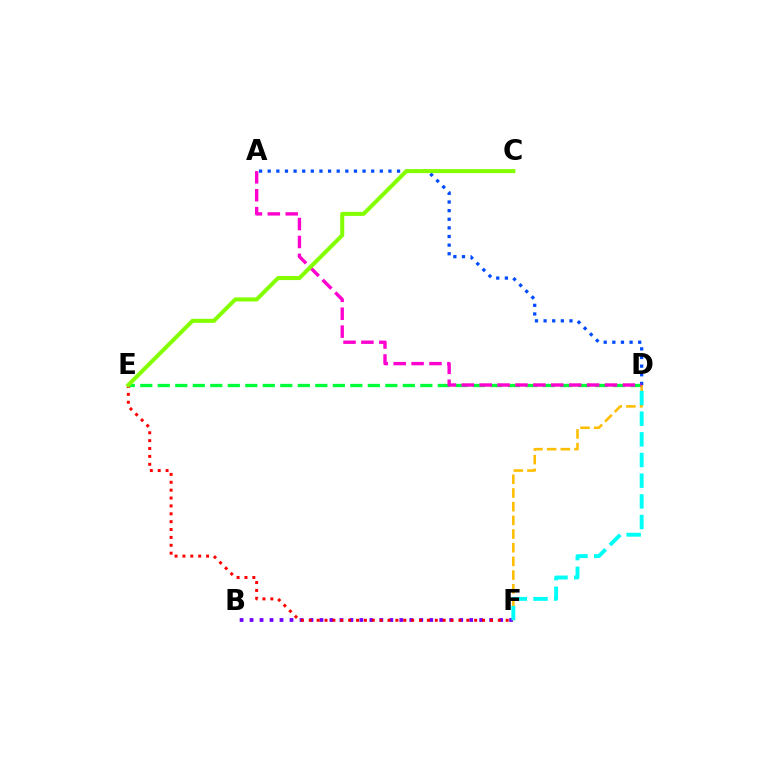{('B', 'F'): [{'color': '#7200ff', 'line_style': 'dotted', 'thickness': 2.71}], ('D', 'E'): [{'color': '#00ff39', 'line_style': 'dashed', 'thickness': 2.38}], ('A', 'D'): [{'color': '#004bff', 'line_style': 'dotted', 'thickness': 2.34}, {'color': '#ff00cf', 'line_style': 'dashed', 'thickness': 2.43}], ('D', 'F'): [{'color': '#ffbd00', 'line_style': 'dashed', 'thickness': 1.86}, {'color': '#00fff6', 'line_style': 'dashed', 'thickness': 2.81}], ('E', 'F'): [{'color': '#ff0000', 'line_style': 'dotted', 'thickness': 2.14}], ('C', 'E'): [{'color': '#84ff00', 'line_style': 'solid', 'thickness': 2.91}]}